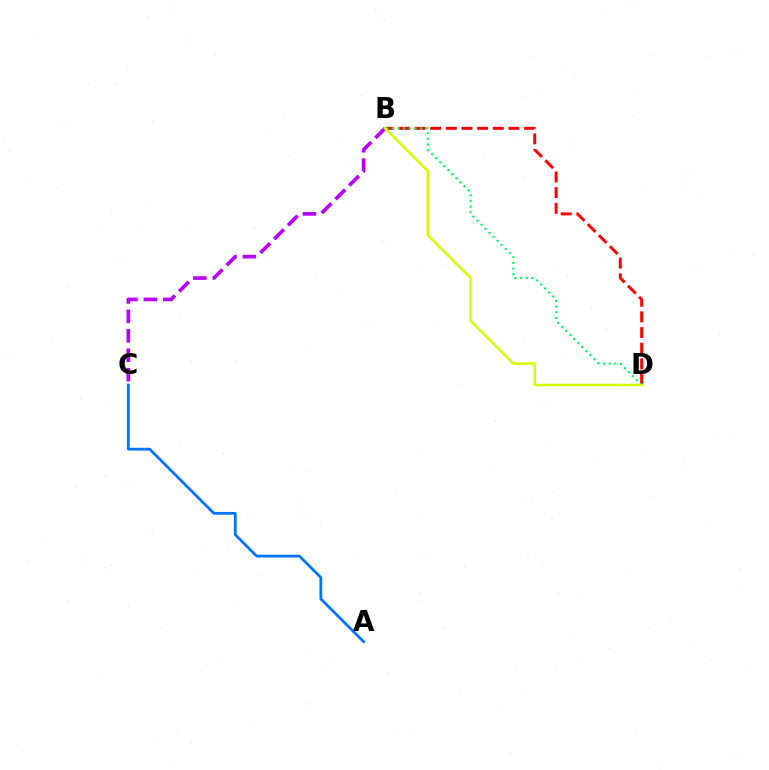{('B', 'D'): [{'color': '#ff0000', 'line_style': 'dashed', 'thickness': 2.13}, {'color': '#00ff5c', 'line_style': 'dotted', 'thickness': 1.55}, {'color': '#d1ff00', 'line_style': 'solid', 'thickness': 1.79}], ('B', 'C'): [{'color': '#b900ff', 'line_style': 'dashed', 'thickness': 2.64}], ('A', 'C'): [{'color': '#0074ff', 'line_style': 'solid', 'thickness': 1.99}]}